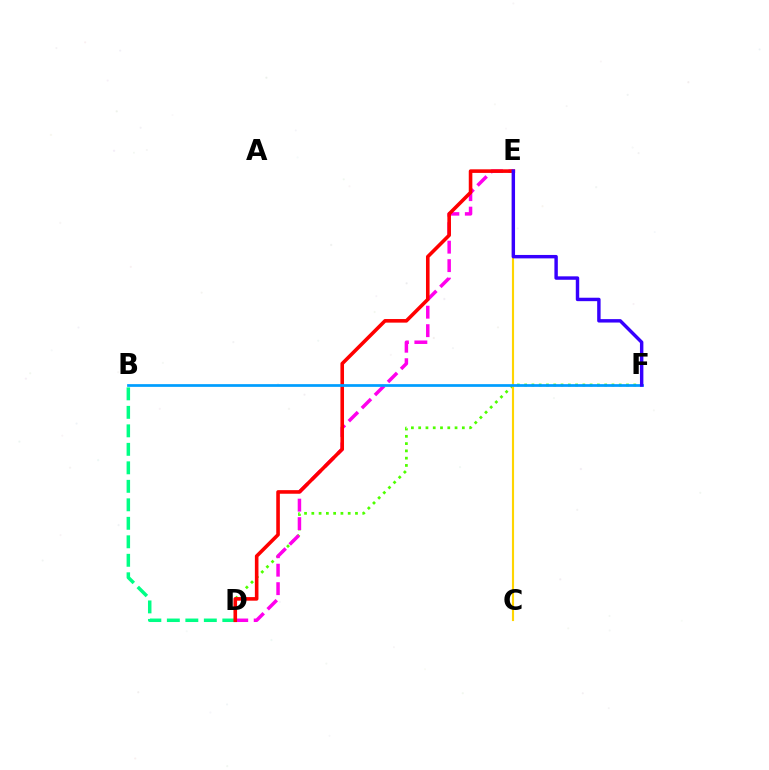{('B', 'D'): [{'color': '#00ff86', 'line_style': 'dashed', 'thickness': 2.51}], ('D', 'F'): [{'color': '#4fff00', 'line_style': 'dotted', 'thickness': 1.98}], ('D', 'E'): [{'color': '#ff00ed', 'line_style': 'dashed', 'thickness': 2.51}, {'color': '#ff0000', 'line_style': 'solid', 'thickness': 2.59}], ('C', 'E'): [{'color': '#ffd500', 'line_style': 'solid', 'thickness': 1.54}], ('B', 'F'): [{'color': '#009eff', 'line_style': 'solid', 'thickness': 1.97}], ('E', 'F'): [{'color': '#3700ff', 'line_style': 'solid', 'thickness': 2.47}]}